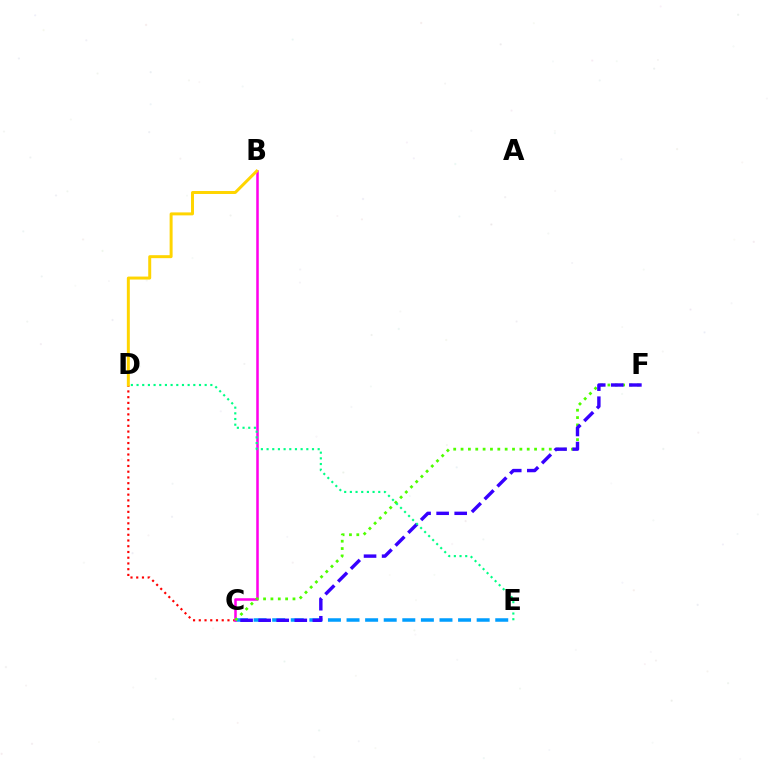{('C', 'D'): [{'color': '#ff0000', 'line_style': 'dotted', 'thickness': 1.56}], ('C', 'E'): [{'color': '#009eff', 'line_style': 'dashed', 'thickness': 2.53}], ('B', 'C'): [{'color': '#ff00ed', 'line_style': 'solid', 'thickness': 1.82}], ('B', 'D'): [{'color': '#ffd500', 'line_style': 'solid', 'thickness': 2.14}], ('C', 'F'): [{'color': '#4fff00', 'line_style': 'dotted', 'thickness': 2.0}, {'color': '#3700ff', 'line_style': 'dashed', 'thickness': 2.45}], ('D', 'E'): [{'color': '#00ff86', 'line_style': 'dotted', 'thickness': 1.54}]}